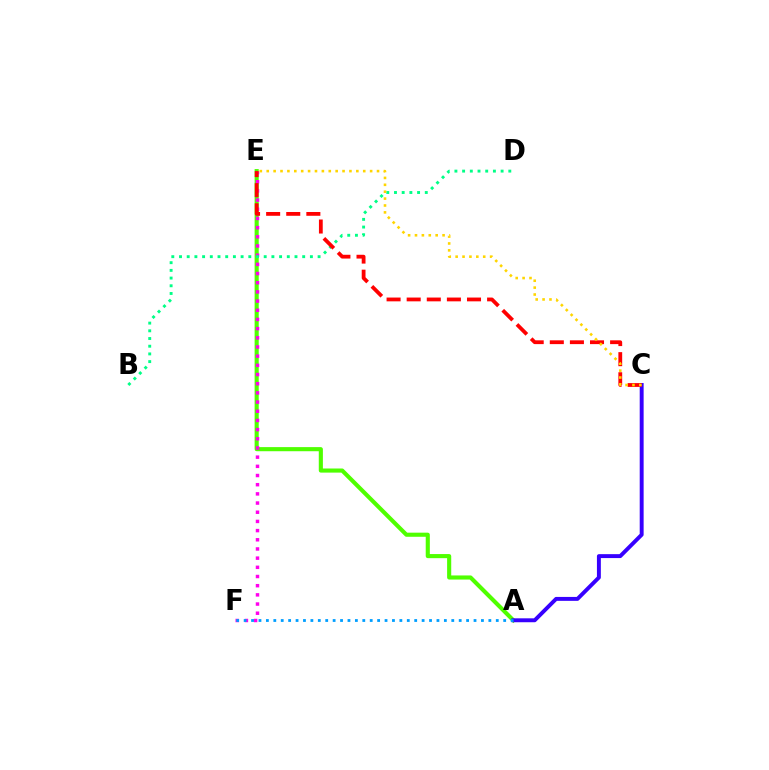{('A', 'E'): [{'color': '#4fff00', 'line_style': 'solid', 'thickness': 2.96}], ('A', 'C'): [{'color': '#3700ff', 'line_style': 'solid', 'thickness': 2.82}], ('E', 'F'): [{'color': '#ff00ed', 'line_style': 'dotted', 'thickness': 2.49}], ('B', 'D'): [{'color': '#00ff86', 'line_style': 'dotted', 'thickness': 2.09}], ('C', 'E'): [{'color': '#ff0000', 'line_style': 'dashed', 'thickness': 2.73}, {'color': '#ffd500', 'line_style': 'dotted', 'thickness': 1.87}], ('A', 'F'): [{'color': '#009eff', 'line_style': 'dotted', 'thickness': 2.01}]}